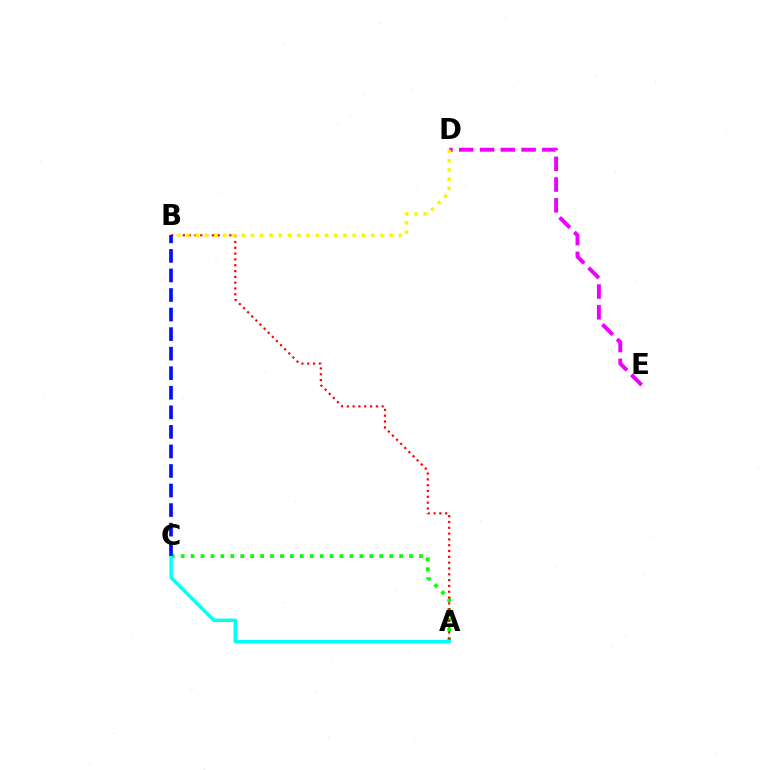{('A', 'C'): [{'color': '#08ff00', 'line_style': 'dotted', 'thickness': 2.7}, {'color': '#00fff6', 'line_style': 'solid', 'thickness': 2.48}], ('D', 'E'): [{'color': '#ee00ff', 'line_style': 'dashed', 'thickness': 2.82}], ('A', 'B'): [{'color': '#ff0000', 'line_style': 'dotted', 'thickness': 1.58}], ('B', 'D'): [{'color': '#fcf500', 'line_style': 'dotted', 'thickness': 2.51}], ('B', 'C'): [{'color': '#0010ff', 'line_style': 'dashed', 'thickness': 2.66}]}